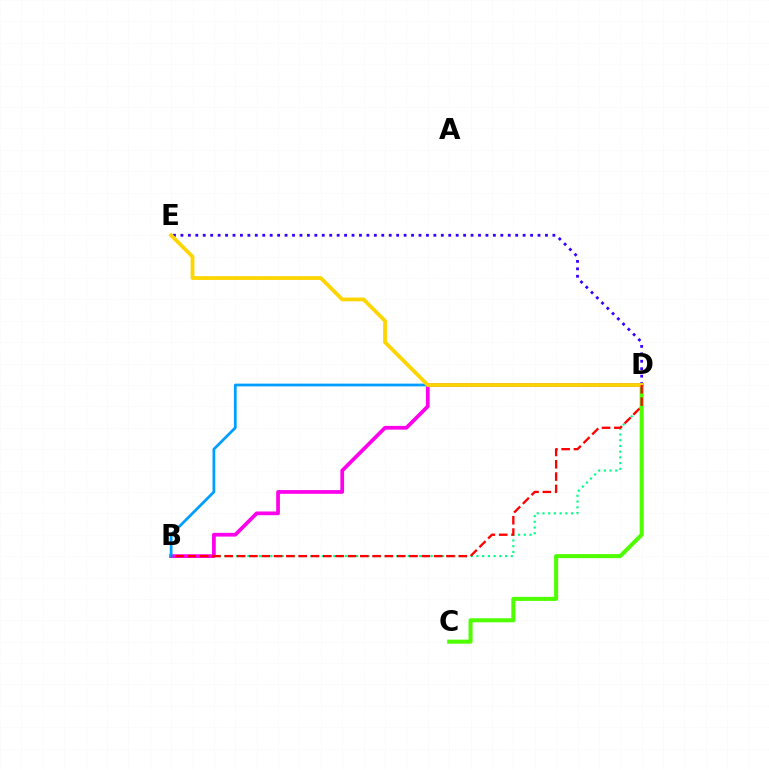{('B', 'D'): [{'color': '#00ff86', 'line_style': 'dotted', 'thickness': 1.56}, {'color': '#ff00ed', 'line_style': 'solid', 'thickness': 2.69}, {'color': '#009eff', 'line_style': 'solid', 'thickness': 1.98}, {'color': '#ff0000', 'line_style': 'dashed', 'thickness': 1.67}], ('C', 'D'): [{'color': '#4fff00', 'line_style': 'solid', 'thickness': 2.92}], ('D', 'E'): [{'color': '#3700ff', 'line_style': 'dotted', 'thickness': 2.02}, {'color': '#ffd500', 'line_style': 'solid', 'thickness': 2.73}]}